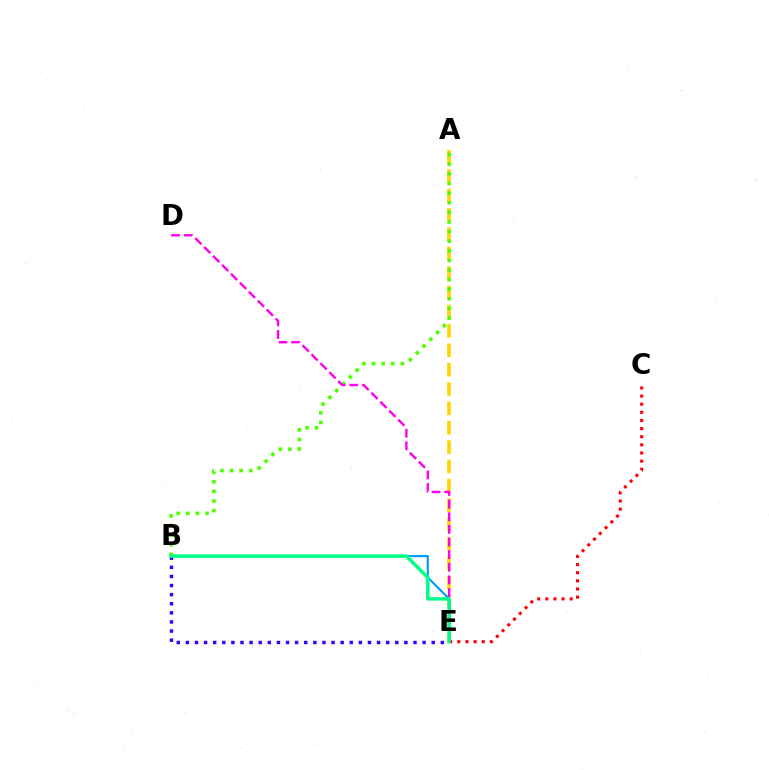{('A', 'E'): [{'color': '#ffd500', 'line_style': 'dashed', 'thickness': 2.63}], ('B', 'E'): [{'color': '#009eff', 'line_style': 'solid', 'thickness': 1.57}, {'color': '#3700ff', 'line_style': 'dotted', 'thickness': 2.47}, {'color': '#00ff86', 'line_style': 'solid', 'thickness': 2.51}], ('A', 'B'): [{'color': '#4fff00', 'line_style': 'dotted', 'thickness': 2.61}], ('C', 'E'): [{'color': '#ff0000', 'line_style': 'dotted', 'thickness': 2.21}], ('D', 'E'): [{'color': '#ff00ed', 'line_style': 'dashed', 'thickness': 1.72}]}